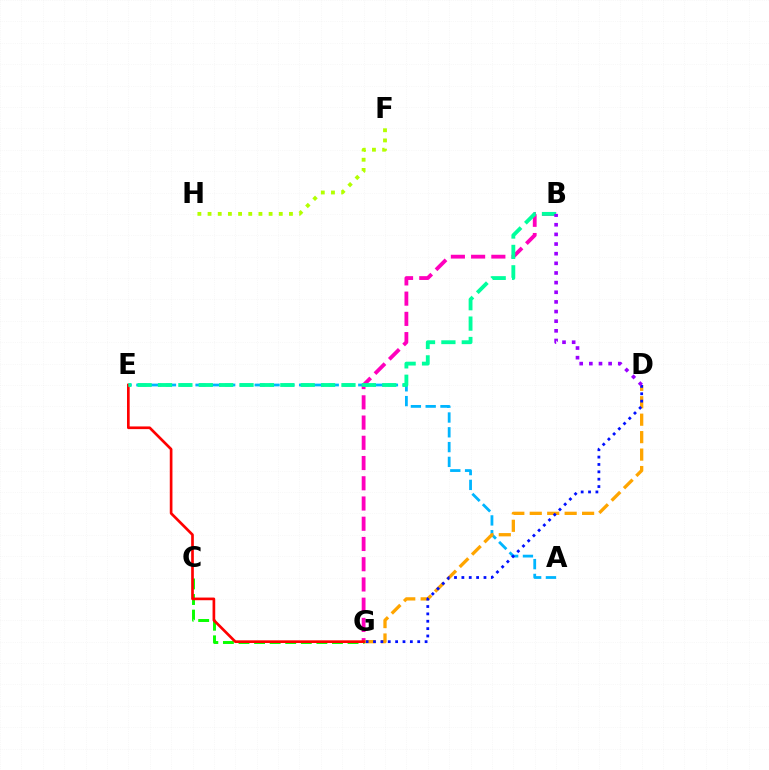{('A', 'E'): [{'color': '#00b5ff', 'line_style': 'dashed', 'thickness': 2.01}], ('C', 'G'): [{'color': '#08ff00', 'line_style': 'dashed', 'thickness': 2.12}], ('B', 'G'): [{'color': '#ff00bd', 'line_style': 'dashed', 'thickness': 2.75}], ('D', 'G'): [{'color': '#ffa500', 'line_style': 'dashed', 'thickness': 2.37}, {'color': '#0010ff', 'line_style': 'dotted', 'thickness': 2.0}], ('E', 'G'): [{'color': '#ff0000', 'line_style': 'solid', 'thickness': 1.93}], ('B', 'E'): [{'color': '#00ff9d', 'line_style': 'dashed', 'thickness': 2.77}], ('F', 'H'): [{'color': '#b3ff00', 'line_style': 'dotted', 'thickness': 2.76}], ('B', 'D'): [{'color': '#9b00ff', 'line_style': 'dotted', 'thickness': 2.62}]}